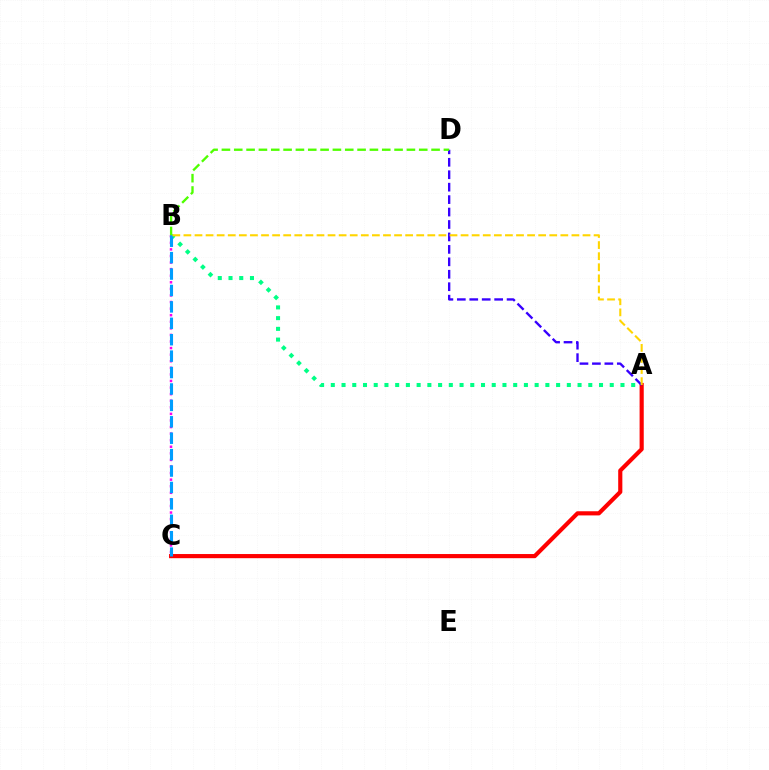{('A', 'C'): [{'color': '#ff0000', 'line_style': 'solid', 'thickness': 2.99}], ('B', 'C'): [{'color': '#ff00ed', 'line_style': 'dotted', 'thickness': 1.79}, {'color': '#009eff', 'line_style': 'dashed', 'thickness': 2.23}], ('A', 'D'): [{'color': '#3700ff', 'line_style': 'dashed', 'thickness': 1.69}], ('A', 'B'): [{'color': '#00ff86', 'line_style': 'dotted', 'thickness': 2.91}, {'color': '#ffd500', 'line_style': 'dashed', 'thickness': 1.51}], ('B', 'D'): [{'color': '#4fff00', 'line_style': 'dashed', 'thickness': 1.68}]}